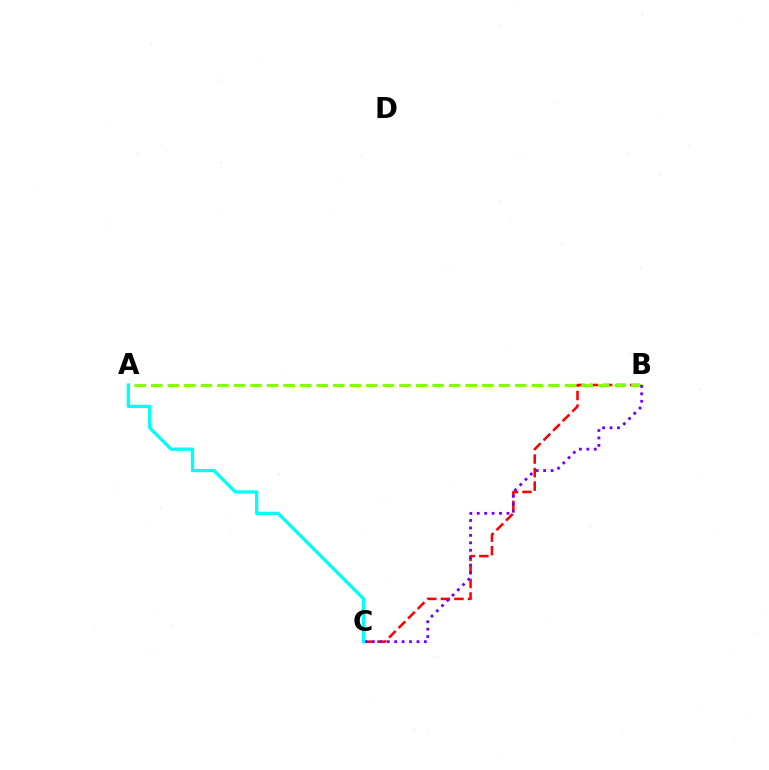{('B', 'C'): [{'color': '#ff0000', 'line_style': 'dashed', 'thickness': 1.84}, {'color': '#7200ff', 'line_style': 'dotted', 'thickness': 2.02}], ('A', 'B'): [{'color': '#84ff00', 'line_style': 'dashed', 'thickness': 2.25}], ('A', 'C'): [{'color': '#00fff6', 'line_style': 'solid', 'thickness': 2.36}]}